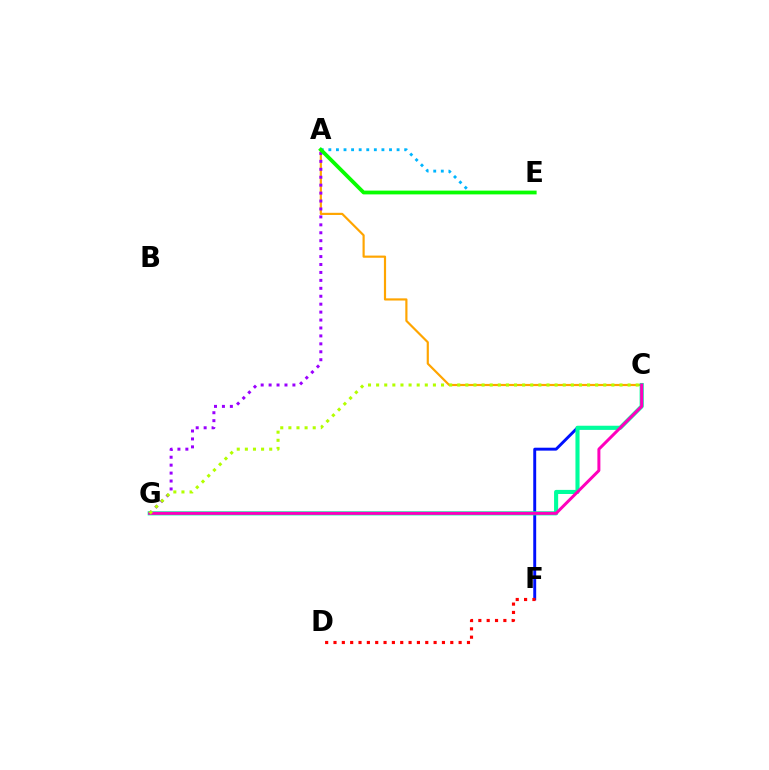{('A', 'C'): [{'color': '#ffa500', 'line_style': 'solid', 'thickness': 1.57}], ('A', 'G'): [{'color': '#9b00ff', 'line_style': 'dotted', 'thickness': 2.16}], ('C', 'F'): [{'color': '#0010ff', 'line_style': 'solid', 'thickness': 2.1}], ('C', 'G'): [{'color': '#00ff9d', 'line_style': 'solid', 'thickness': 2.95}, {'color': '#ff00bd', 'line_style': 'solid', 'thickness': 2.15}, {'color': '#b3ff00', 'line_style': 'dotted', 'thickness': 2.2}], ('A', 'E'): [{'color': '#00b5ff', 'line_style': 'dotted', 'thickness': 2.06}, {'color': '#08ff00', 'line_style': 'solid', 'thickness': 2.72}], ('D', 'F'): [{'color': '#ff0000', 'line_style': 'dotted', 'thickness': 2.27}]}